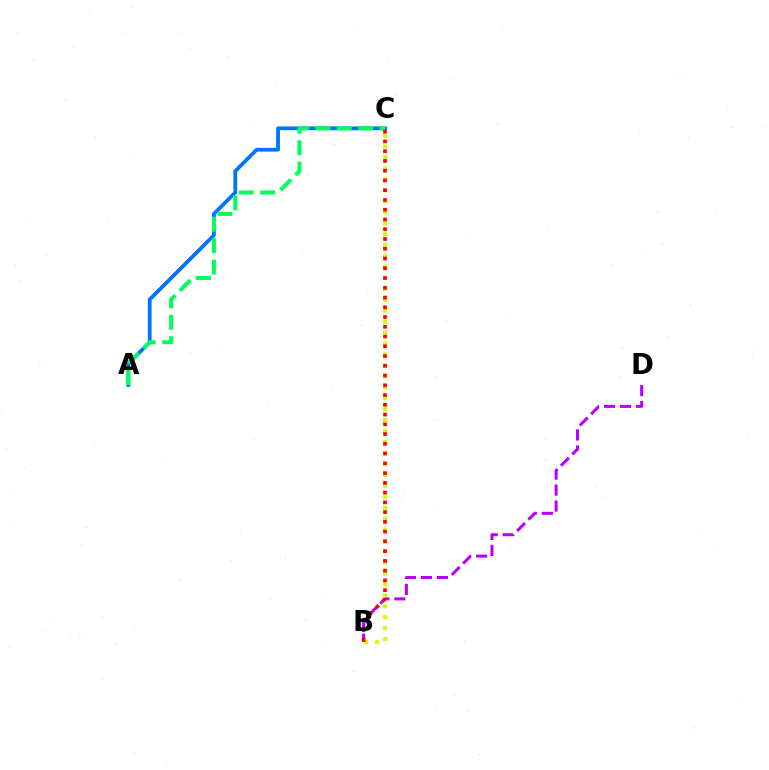{('B', 'C'): [{'color': '#d1ff00', 'line_style': 'dotted', 'thickness': 2.97}, {'color': '#ff0000', 'line_style': 'dotted', 'thickness': 2.65}], ('A', 'C'): [{'color': '#0074ff', 'line_style': 'solid', 'thickness': 2.72}, {'color': '#00ff5c', 'line_style': 'dashed', 'thickness': 2.9}], ('B', 'D'): [{'color': '#b900ff', 'line_style': 'dashed', 'thickness': 2.17}]}